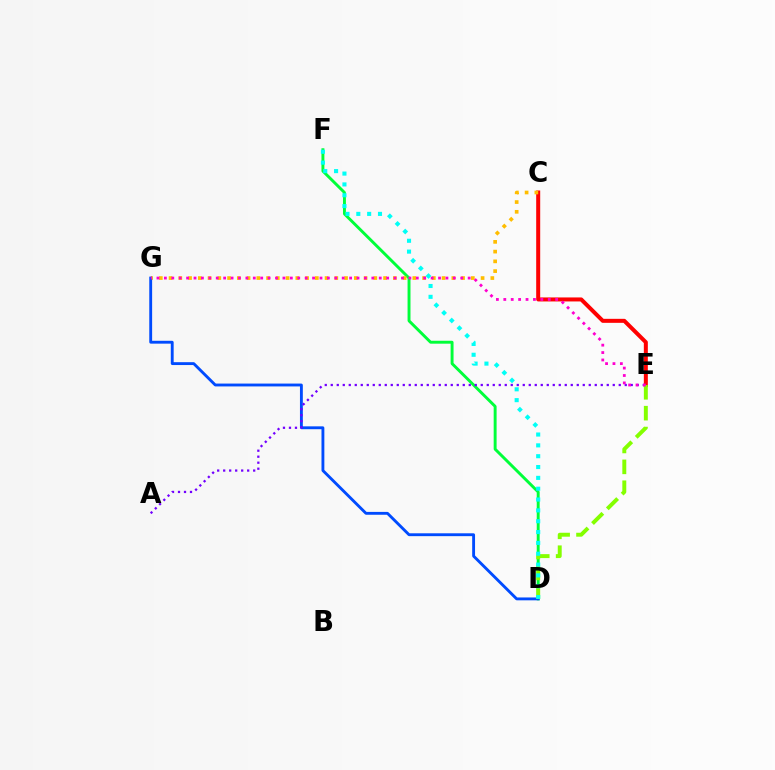{('D', 'F'): [{'color': '#00ff39', 'line_style': 'solid', 'thickness': 2.1}, {'color': '#00fff6', 'line_style': 'dotted', 'thickness': 2.94}], ('C', 'E'): [{'color': '#ff0000', 'line_style': 'solid', 'thickness': 2.88}], ('C', 'G'): [{'color': '#ffbd00', 'line_style': 'dotted', 'thickness': 2.65}], ('D', 'G'): [{'color': '#004bff', 'line_style': 'solid', 'thickness': 2.06}], ('D', 'E'): [{'color': '#84ff00', 'line_style': 'dashed', 'thickness': 2.84}], ('A', 'E'): [{'color': '#7200ff', 'line_style': 'dotted', 'thickness': 1.63}], ('E', 'G'): [{'color': '#ff00cf', 'line_style': 'dotted', 'thickness': 2.01}]}